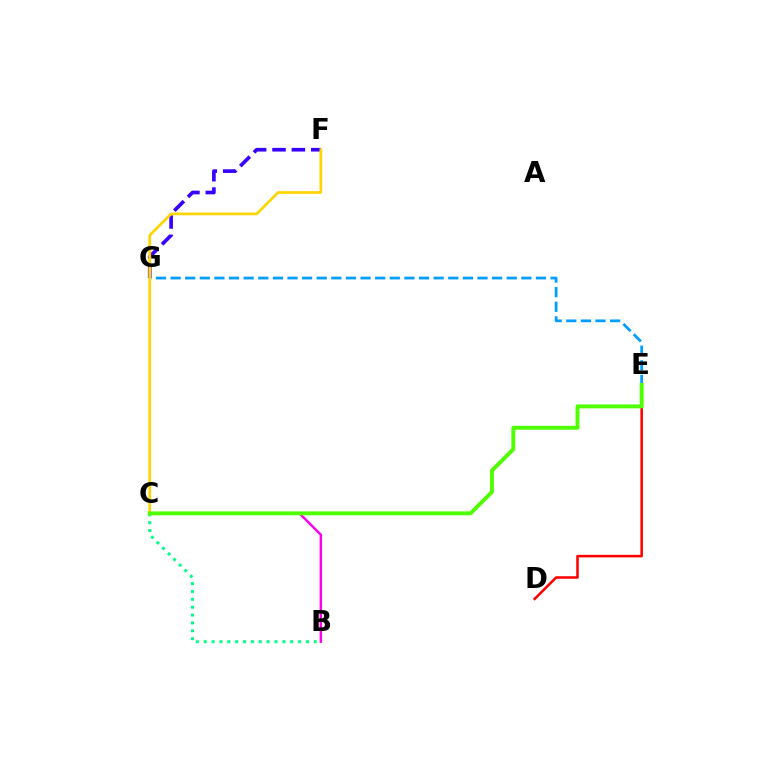{('D', 'E'): [{'color': '#ff0000', 'line_style': 'solid', 'thickness': 1.84}], ('F', 'G'): [{'color': '#3700ff', 'line_style': 'dashed', 'thickness': 2.63}], ('E', 'G'): [{'color': '#009eff', 'line_style': 'dashed', 'thickness': 1.99}], ('B', 'C'): [{'color': '#ff00ed', 'line_style': 'solid', 'thickness': 1.76}, {'color': '#00ff86', 'line_style': 'dotted', 'thickness': 2.14}], ('C', 'F'): [{'color': '#ffd500', 'line_style': 'solid', 'thickness': 1.95}], ('C', 'E'): [{'color': '#4fff00', 'line_style': 'solid', 'thickness': 2.83}]}